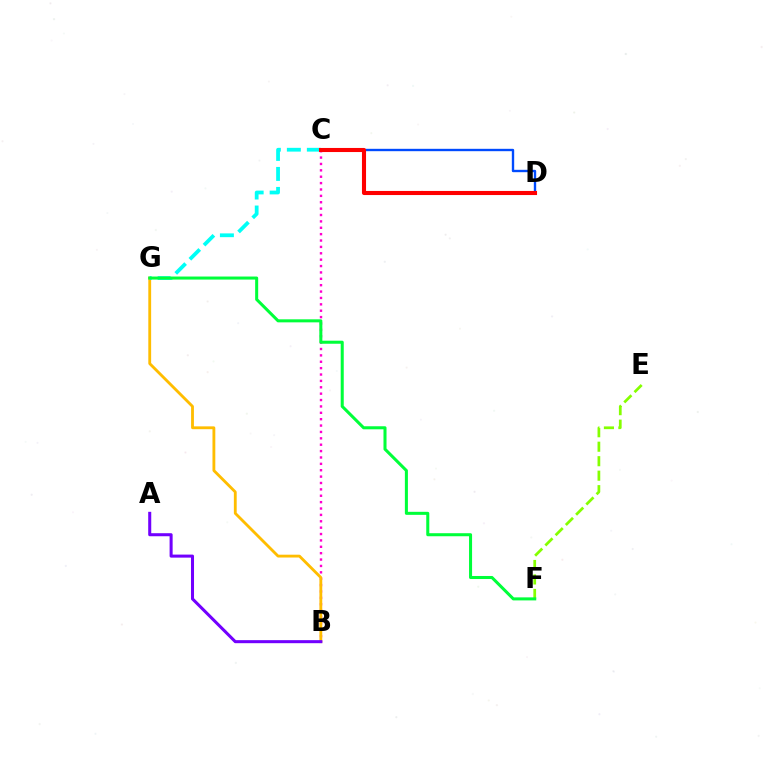{('C', 'D'): [{'color': '#004bff', 'line_style': 'solid', 'thickness': 1.7}, {'color': '#ff0000', 'line_style': 'solid', 'thickness': 2.94}], ('B', 'C'): [{'color': '#ff00cf', 'line_style': 'dotted', 'thickness': 1.73}], ('B', 'G'): [{'color': '#ffbd00', 'line_style': 'solid', 'thickness': 2.04}], ('C', 'G'): [{'color': '#00fff6', 'line_style': 'dashed', 'thickness': 2.72}], ('E', 'F'): [{'color': '#84ff00', 'line_style': 'dashed', 'thickness': 1.97}], ('F', 'G'): [{'color': '#00ff39', 'line_style': 'solid', 'thickness': 2.19}], ('A', 'B'): [{'color': '#7200ff', 'line_style': 'solid', 'thickness': 2.19}]}